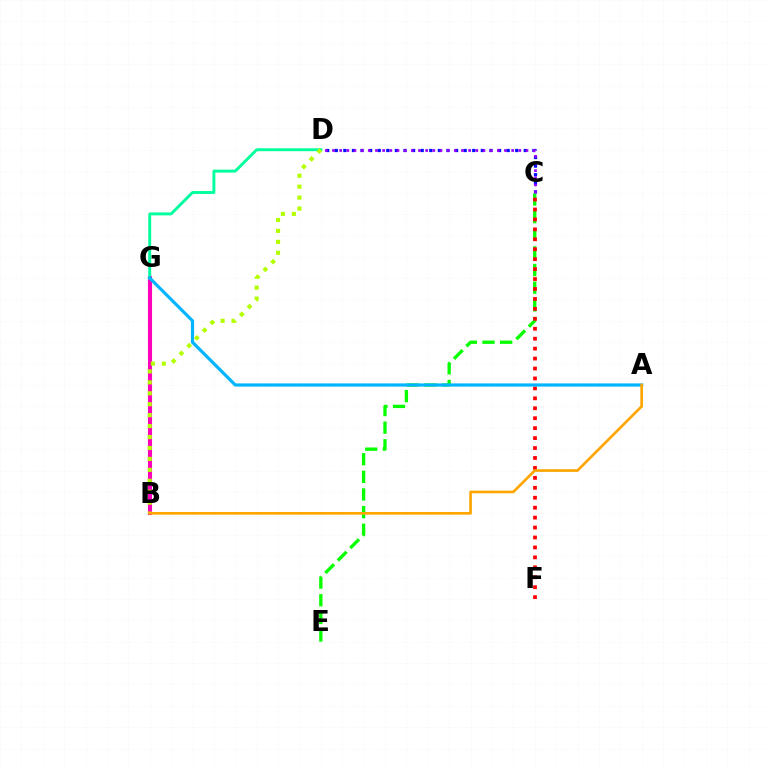{('B', 'G'): [{'color': '#ff00bd', 'line_style': 'solid', 'thickness': 2.95}], ('C', 'D'): [{'color': '#0010ff', 'line_style': 'dotted', 'thickness': 2.33}, {'color': '#9b00ff', 'line_style': 'dotted', 'thickness': 1.95}], ('D', 'G'): [{'color': '#00ff9d', 'line_style': 'solid', 'thickness': 2.1}], ('C', 'E'): [{'color': '#08ff00', 'line_style': 'dashed', 'thickness': 2.4}], ('C', 'F'): [{'color': '#ff0000', 'line_style': 'dotted', 'thickness': 2.7}], ('A', 'G'): [{'color': '#00b5ff', 'line_style': 'solid', 'thickness': 2.3}], ('B', 'D'): [{'color': '#b3ff00', 'line_style': 'dotted', 'thickness': 2.97}], ('A', 'B'): [{'color': '#ffa500', 'line_style': 'solid', 'thickness': 1.92}]}